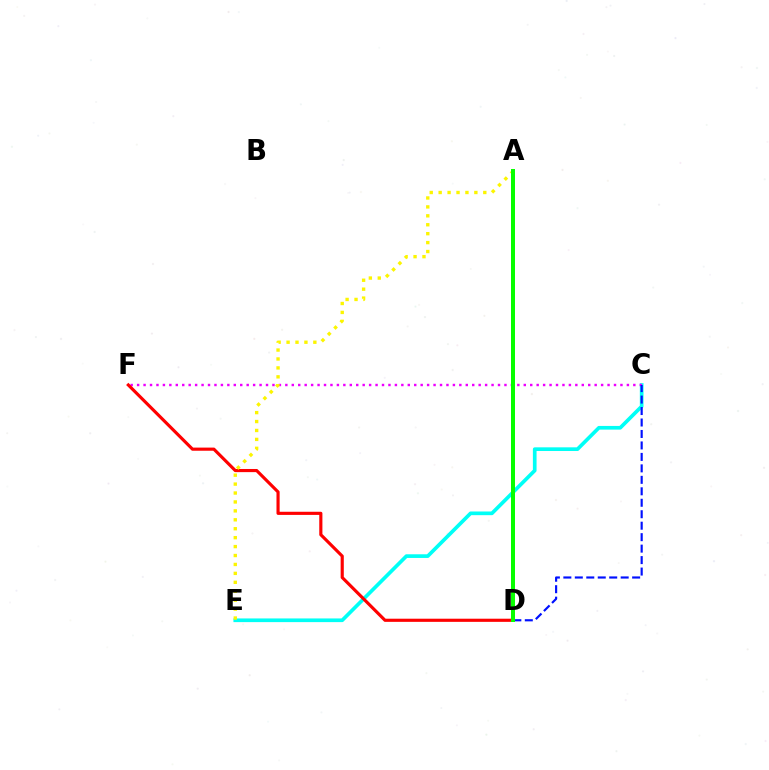{('C', 'E'): [{'color': '#00fff6', 'line_style': 'solid', 'thickness': 2.65}], ('C', 'F'): [{'color': '#ee00ff', 'line_style': 'dotted', 'thickness': 1.75}], ('C', 'D'): [{'color': '#0010ff', 'line_style': 'dashed', 'thickness': 1.56}], ('D', 'F'): [{'color': '#ff0000', 'line_style': 'solid', 'thickness': 2.26}], ('A', 'E'): [{'color': '#fcf500', 'line_style': 'dotted', 'thickness': 2.43}], ('A', 'D'): [{'color': '#08ff00', 'line_style': 'solid', 'thickness': 2.88}]}